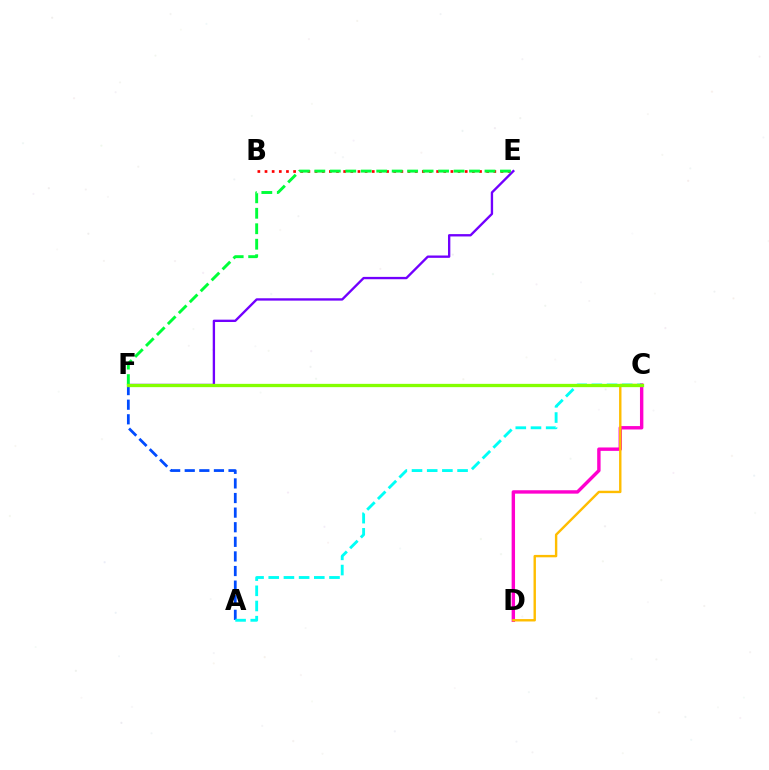{('C', 'D'): [{'color': '#ff00cf', 'line_style': 'solid', 'thickness': 2.45}, {'color': '#ffbd00', 'line_style': 'solid', 'thickness': 1.73}], ('B', 'E'): [{'color': '#ff0000', 'line_style': 'dotted', 'thickness': 1.94}], ('E', 'F'): [{'color': '#7200ff', 'line_style': 'solid', 'thickness': 1.69}, {'color': '#00ff39', 'line_style': 'dashed', 'thickness': 2.1}], ('A', 'F'): [{'color': '#004bff', 'line_style': 'dashed', 'thickness': 1.98}], ('A', 'C'): [{'color': '#00fff6', 'line_style': 'dashed', 'thickness': 2.06}], ('C', 'F'): [{'color': '#84ff00', 'line_style': 'solid', 'thickness': 2.37}]}